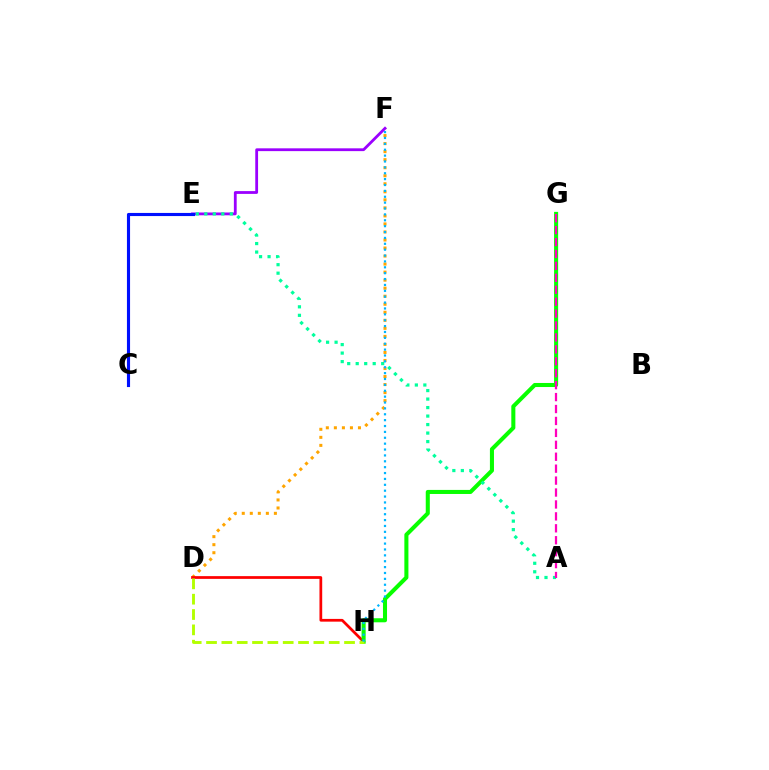{('D', 'F'): [{'color': '#ffa500', 'line_style': 'dotted', 'thickness': 2.18}], ('D', 'H'): [{'color': '#ff0000', 'line_style': 'solid', 'thickness': 1.97}, {'color': '#b3ff00', 'line_style': 'dashed', 'thickness': 2.08}], ('E', 'F'): [{'color': '#9b00ff', 'line_style': 'solid', 'thickness': 2.01}], ('G', 'H'): [{'color': '#08ff00', 'line_style': 'solid', 'thickness': 2.92}], ('A', 'E'): [{'color': '#00ff9d', 'line_style': 'dotted', 'thickness': 2.31}], ('C', 'E'): [{'color': '#0010ff', 'line_style': 'solid', 'thickness': 2.25}], ('F', 'H'): [{'color': '#00b5ff', 'line_style': 'dotted', 'thickness': 1.6}], ('A', 'G'): [{'color': '#ff00bd', 'line_style': 'dashed', 'thickness': 1.62}]}